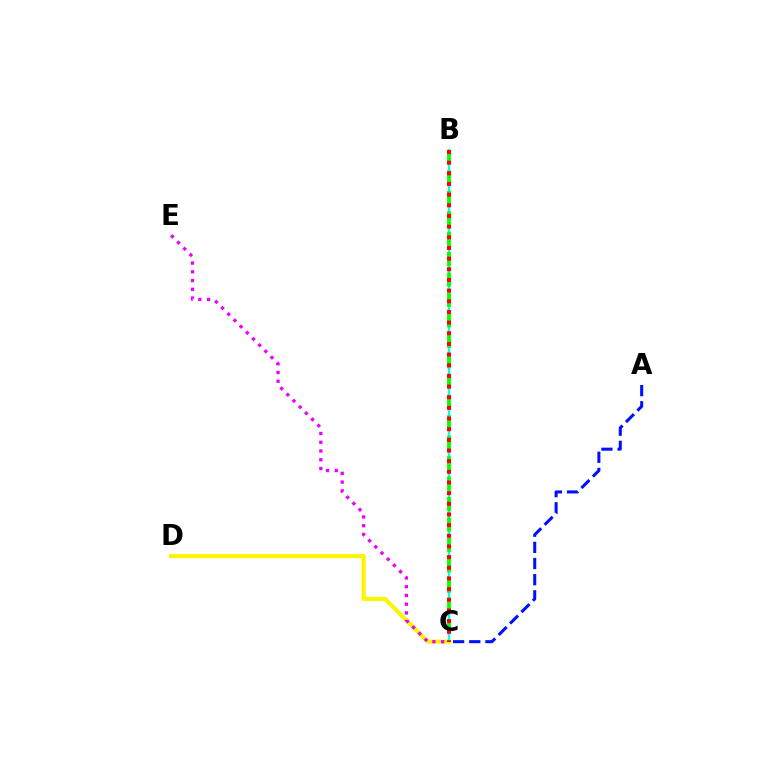{('B', 'C'): [{'color': '#00fff6', 'line_style': 'solid', 'thickness': 1.59}, {'color': '#08ff00', 'line_style': 'dashed', 'thickness': 2.77}, {'color': '#ff0000', 'line_style': 'dotted', 'thickness': 2.9}], ('C', 'D'): [{'color': '#fcf500', 'line_style': 'solid', 'thickness': 2.97}], ('A', 'C'): [{'color': '#0010ff', 'line_style': 'dashed', 'thickness': 2.19}], ('C', 'E'): [{'color': '#ee00ff', 'line_style': 'dotted', 'thickness': 2.38}]}